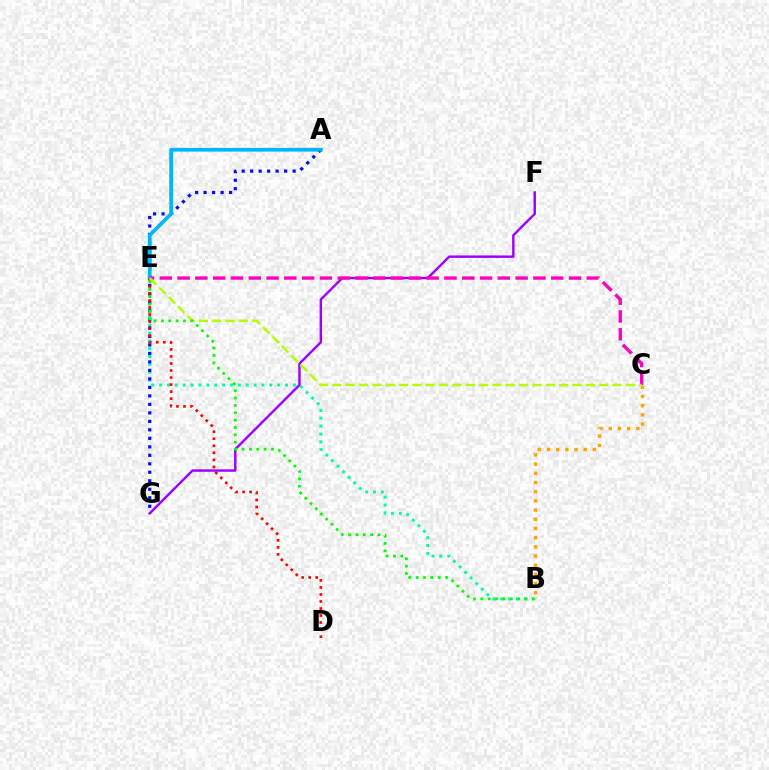{('B', 'C'): [{'color': '#ffa500', 'line_style': 'dotted', 'thickness': 2.5}], ('B', 'E'): [{'color': '#00ff9d', 'line_style': 'dotted', 'thickness': 2.14}, {'color': '#08ff00', 'line_style': 'dotted', 'thickness': 2.0}], ('A', 'G'): [{'color': '#0010ff', 'line_style': 'dotted', 'thickness': 2.31}], ('A', 'E'): [{'color': '#00b5ff', 'line_style': 'solid', 'thickness': 2.68}], ('F', 'G'): [{'color': '#9b00ff', 'line_style': 'solid', 'thickness': 1.75}], ('C', 'E'): [{'color': '#ff00bd', 'line_style': 'dashed', 'thickness': 2.42}, {'color': '#b3ff00', 'line_style': 'dashed', 'thickness': 1.81}], ('D', 'E'): [{'color': '#ff0000', 'line_style': 'dotted', 'thickness': 1.91}]}